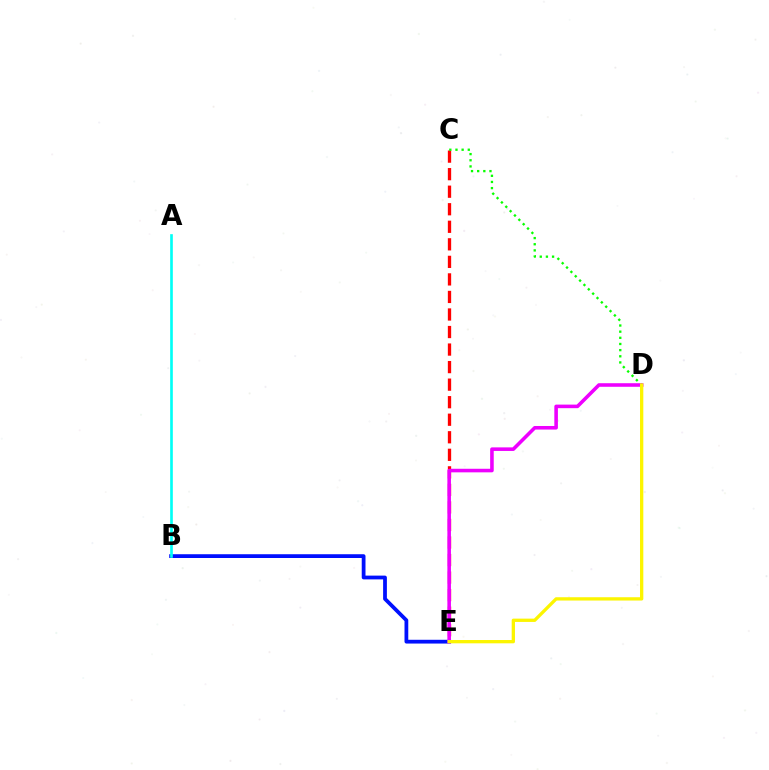{('C', 'E'): [{'color': '#ff0000', 'line_style': 'dashed', 'thickness': 2.38}], ('C', 'D'): [{'color': '#08ff00', 'line_style': 'dotted', 'thickness': 1.67}], ('B', 'E'): [{'color': '#0010ff', 'line_style': 'solid', 'thickness': 2.72}], ('D', 'E'): [{'color': '#ee00ff', 'line_style': 'solid', 'thickness': 2.57}, {'color': '#fcf500', 'line_style': 'solid', 'thickness': 2.38}], ('A', 'B'): [{'color': '#00fff6', 'line_style': 'solid', 'thickness': 1.91}]}